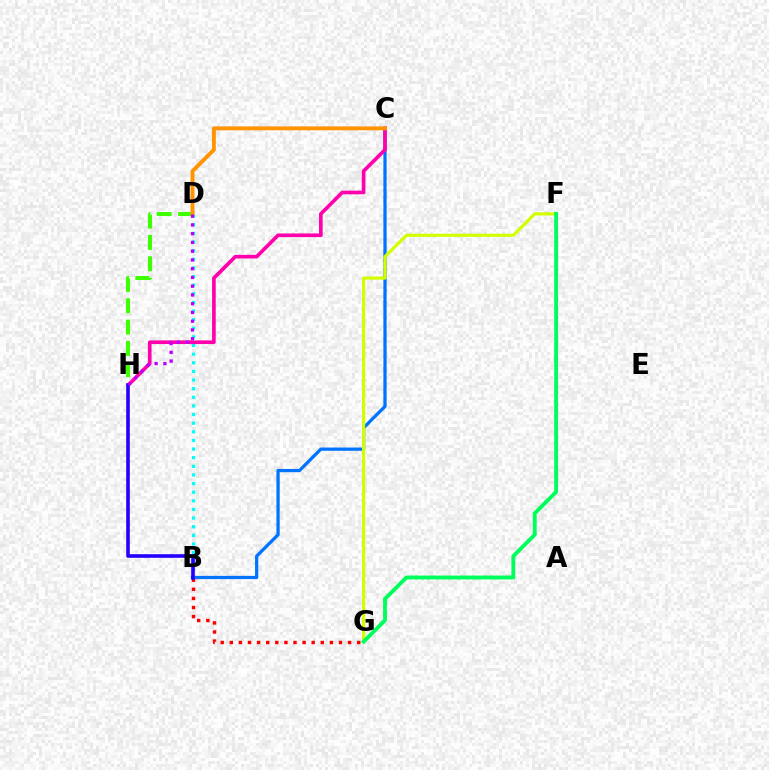{('D', 'H'): [{'color': '#3dff00', 'line_style': 'dashed', 'thickness': 2.9}, {'color': '#b900ff', 'line_style': 'dotted', 'thickness': 2.38}], ('B', 'C'): [{'color': '#0074ff', 'line_style': 'solid', 'thickness': 2.34}], ('B', 'D'): [{'color': '#00fff6', 'line_style': 'dotted', 'thickness': 2.34}], ('B', 'G'): [{'color': '#ff0000', 'line_style': 'dotted', 'thickness': 2.47}], ('C', 'H'): [{'color': '#ff00ac', 'line_style': 'solid', 'thickness': 2.62}], ('B', 'H'): [{'color': '#2500ff', 'line_style': 'solid', 'thickness': 2.6}], ('C', 'D'): [{'color': '#ff9400', 'line_style': 'solid', 'thickness': 2.81}], ('F', 'G'): [{'color': '#d1ff00', 'line_style': 'solid', 'thickness': 2.28}, {'color': '#00ff5c', 'line_style': 'solid', 'thickness': 2.79}]}